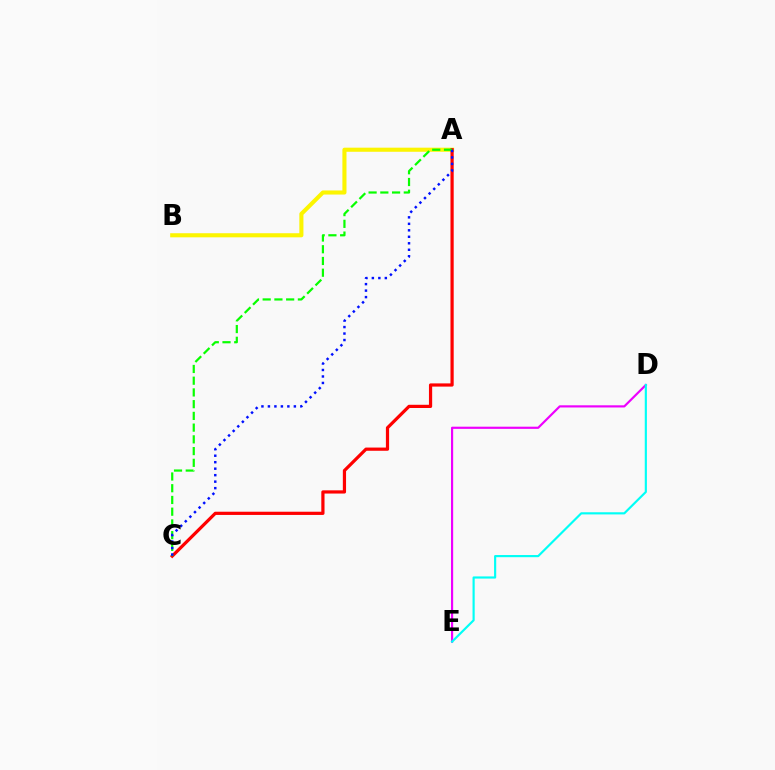{('A', 'B'): [{'color': '#fcf500', 'line_style': 'solid', 'thickness': 2.95}], ('D', 'E'): [{'color': '#ee00ff', 'line_style': 'solid', 'thickness': 1.56}, {'color': '#00fff6', 'line_style': 'solid', 'thickness': 1.56}], ('A', 'C'): [{'color': '#ff0000', 'line_style': 'solid', 'thickness': 2.31}, {'color': '#08ff00', 'line_style': 'dashed', 'thickness': 1.59}, {'color': '#0010ff', 'line_style': 'dotted', 'thickness': 1.76}]}